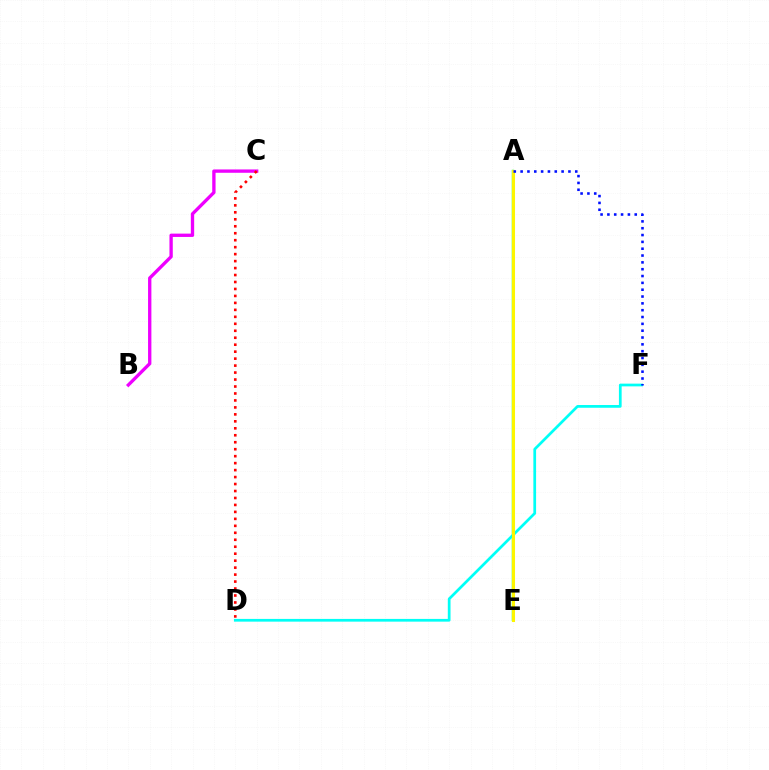{('B', 'C'): [{'color': '#ee00ff', 'line_style': 'solid', 'thickness': 2.4}], ('A', 'E'): [{'color': '#08ff00', 'line_style': 'solid', 'thickness': 1.72}, {'color': '#fcf500', 'line_style': 'solid', 'thickness': 2.19}], ('D', 'F'): [{'color': '#00fff6', 'line_style': 'solid', 'thickness': 1.97}], ('C', 'D'): [{'color': '#ff0000', 'line_style': 'dotted', 'thickness': 1.89}], ('A', 'F'): [{'color': '#0010ff', 'line_style': 'dotted', 'thickness': 1.86}]}